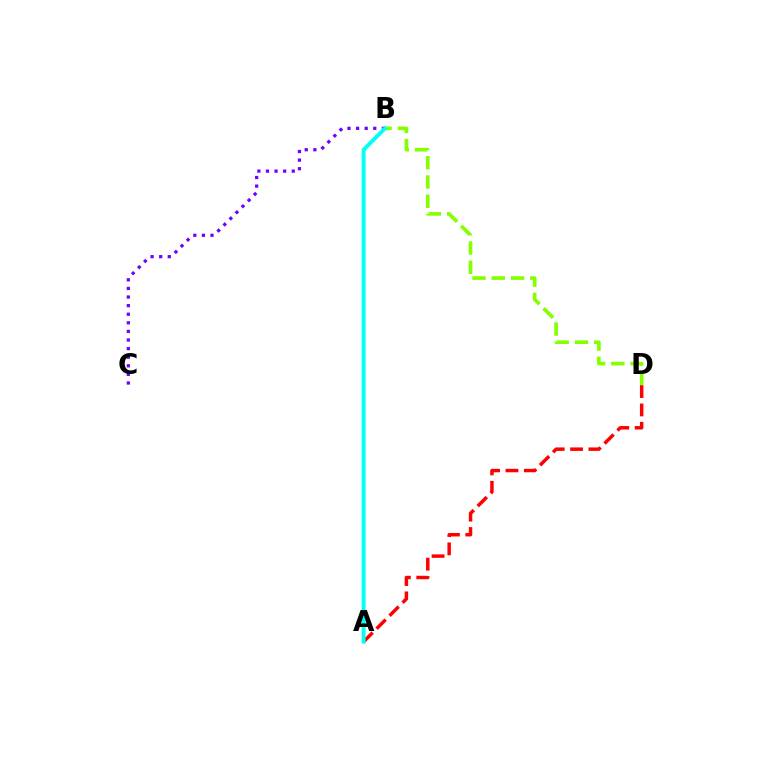{('A', 'D'): [{'color': '#ff0000', 'line_style': 'dashed', 'thickness': 2.49}], ('B', 'C'): [{'color': '#7200ff', 'line_style': 'dotted', 'thickness': 2.34}], ('B', 'D'): [{'color': '#84ff00', 'line_style': 'dashed', 'thickness': 2.62}], ('A', 'B'): [{'color': '#00fff6', 'line_style': 'solid', 'thickness': 2.81}]}